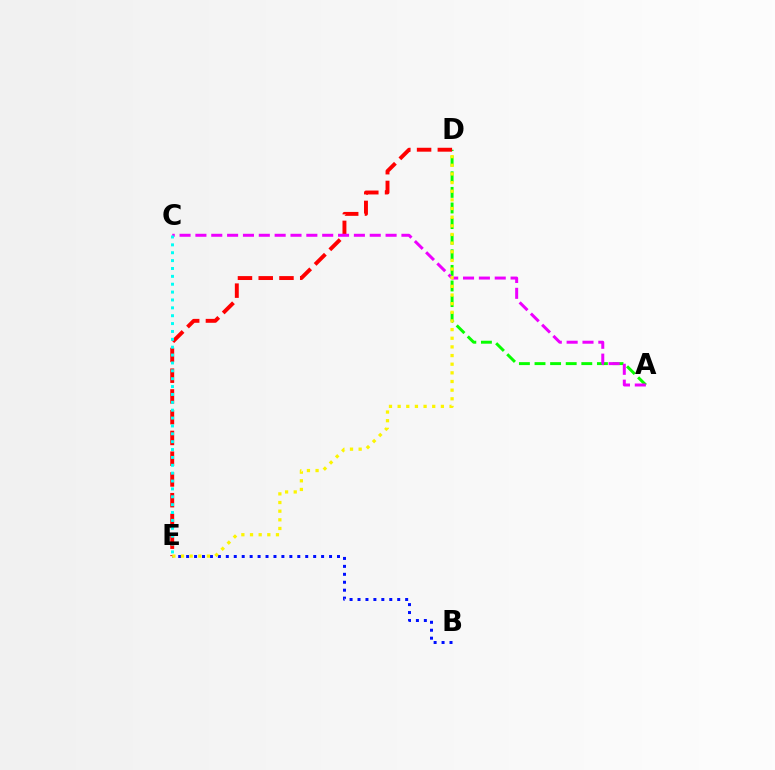{('A', 'D'): [{'color': '#08ff00', 'line_style': 'dashed', 'thickness': 2.12}], ('D', 'E'): [{'color': '#ff0000', 'line_style': 'dashed', 'thickness': 2.82}, {'color': '#fcf500', 'line_style': 'dotted', 'thickness': 2.35}], ('B', 'E'): [{'color': '#0010ff', 'line_style': 'dotted', 'thickness': 2.16}], ('A', 'C'): [{'color': '#ee00ff', 'line_style': 'dashed', 'thickness': 2.15}], ('C', 'E'): [{'color': '#00fff6', 'line_style': 'dotted', 'thickness': 2.14}]}